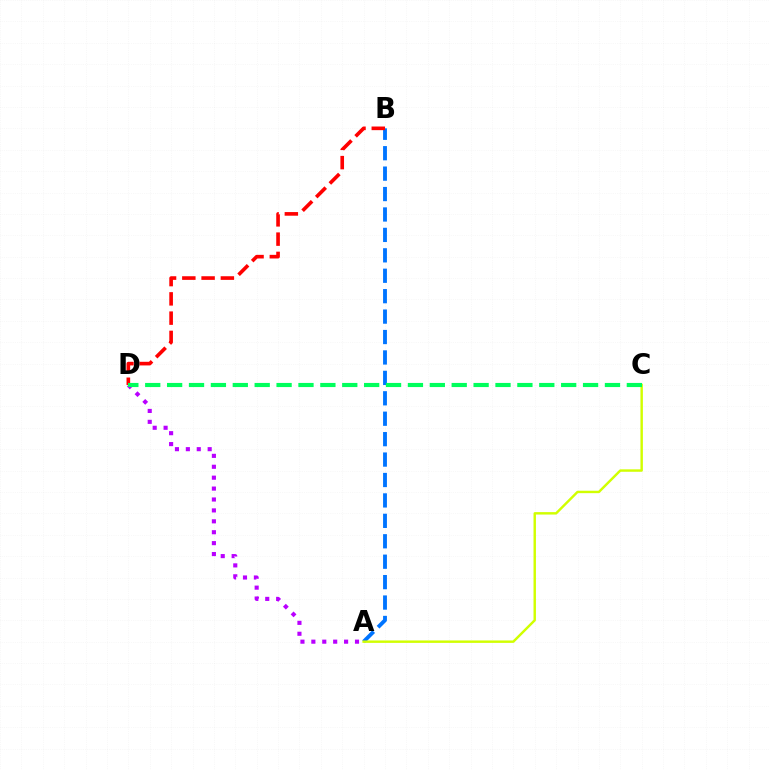{('A', 'B'): [{'color': '#0074ff', 'line_style': 'dashed', 'thickness': 2.77}], ('A', 'D'): [{'color': '#b900ff', 'line_style': 'dotted', 'thickness': 2.96}], ('A', 'C'): [{'color': '#d1ff00', 'line_style': 'solid', 'thickness': 1.75}], ('B', 'D'): [{'color': '#ff0000', 'line_style': 'dashed', 'thickness': 2.62}], ('C', 'D'): [{'color': '#00ff5c', 'line_style': 'dashed', 'thickness': 2.97}]}